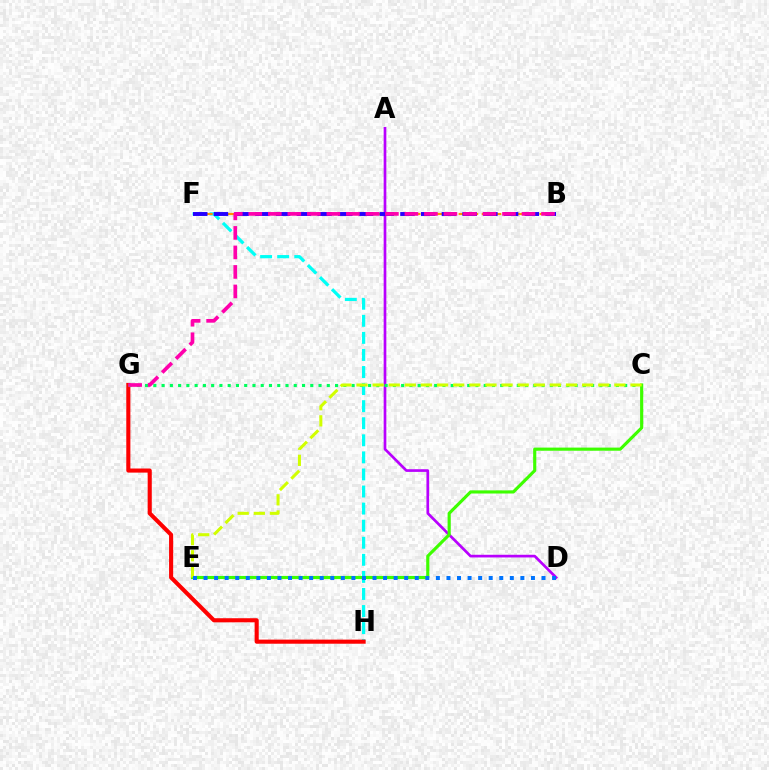{('F', 'H'): [{'color': '#00fff6', 'line_style': 'dashed', 'thickness': 2.32}], ('A', 'D'): [{'color': '#b900ff', 'line_style': 'solid', 'thickness': 1.93}], ('G', 'H'): [{'color': '#ff0000', 'line_style': 'solid', 'thickness': 2.95}], ('C', 'G'): [{'color': '#00ff5c', 'line_style': 'dotted', 'thickness': 2.24}], ('B', 'F'): [{'color': '#ff9400', 'line_style': 'dashed', 'thickness': 1.57}, {'color': '#2500ff', 'line_style': 'dashed', 'thickness': 2.82}], ('C', 'E'): [{'color': '#3dff00', 'line_style': 'solid', 'thickness': 2.26}, {'color': '#d1ff00', 'line_style': 'dashed', 'thickness': 2.19}], ('B', 'G'): [{'color': '#ff00ac', 'line_style': 'dashed', 'thickness': 2.65}], ('D', 'E'): [{'color': '#0074ff', 'line_style': 'dotted', 'thickness': 2.87}]}